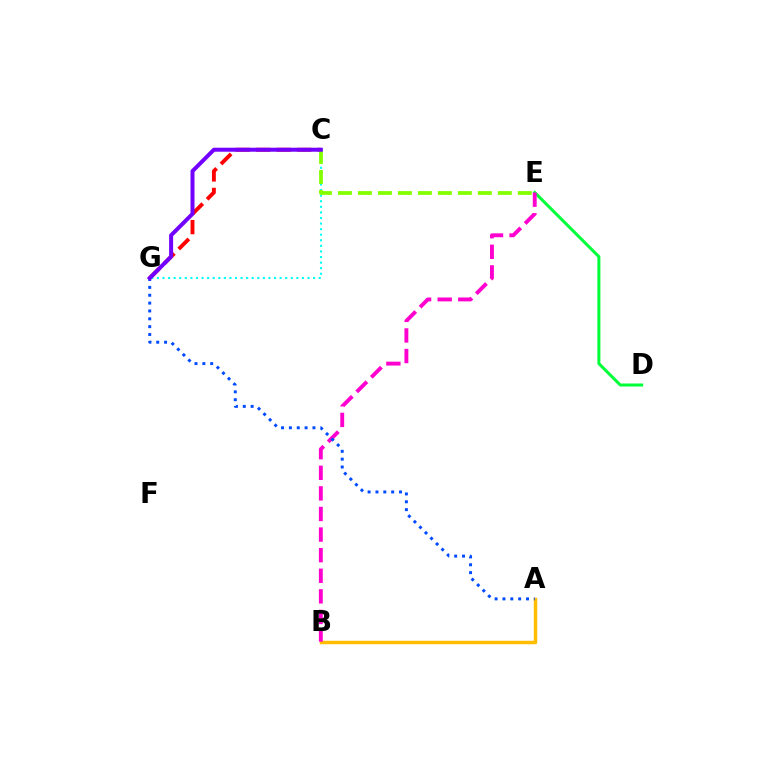{('C', 'G'): [{'color': '#ff0000', 'line_style': 'dashed', 'thickness': 2.79}, {'color': '#00fff6', 'line_style': 'dotted', 'thickness': 1.52}, {'color': '#7200ff', 'line_style': 'solid', 'thickness': 2.88}], ('D', 'E'): [{'color': '#00ff39', 'line_style': 'solid', 'thickness': 2.17}], ('A', 'B'): [{'color': '#ffbd00', 'line_style': 'solid', 'thickness': 2.51}], ('B', 'E'): [{'color': '#ff00cf', 'line_style': 'dashed', 'thickness': 2.8}], ('A', 'G'): [{'color': '#004bff', 'line_style': 'dotted', 'thickness': 2.13}], ('C', 'E'): [{'color': '#84ff00', 'line_style': 'dashed', 'thickness': 2.71}]}